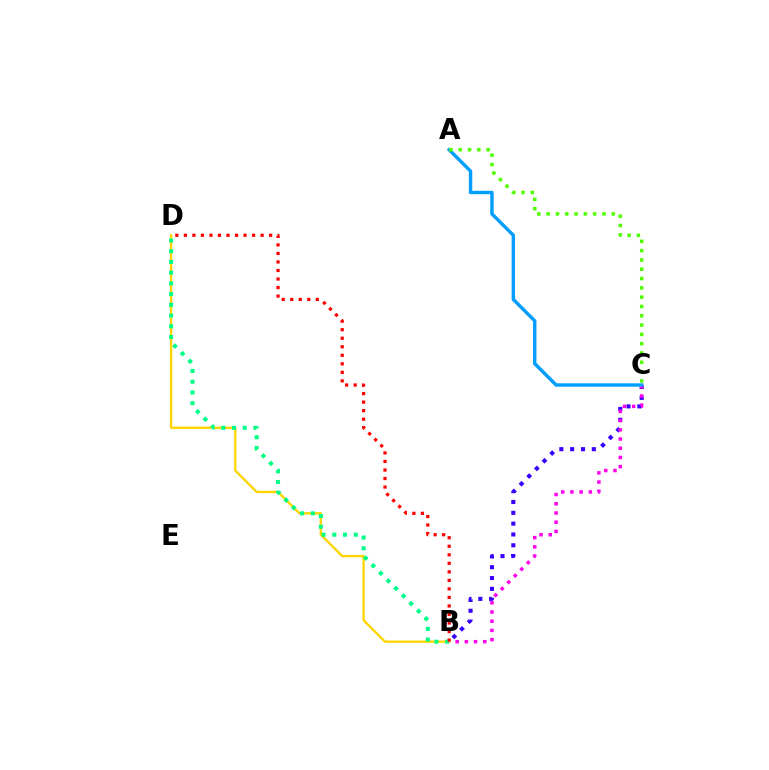{('B', 'C'): [{'color': '#3700ff', 'line_style': 'dotted', 'thickness': 2.94}, {'color': '#ff00ed', 'line_style': 'dotted', 'thickness': 2.5}], ('B', 'D'): [{'color': '#ffd500', 'line_style': 'solid', 'thickness': 1.69}, {'color': '#00ff86', 'line_style': 'dotted', 'thickness': 2.91}, {'color': '#ff0000', 'line_style': 'dotted', 'thickness': 2.32}], ('A', 'C'): [{'color': '#009eff', 'line_style': 'solid', 'thickness': 2.45}, {'color': '#4fff00', 'line_style': 'dotted', 'thickness': 2.53}]}